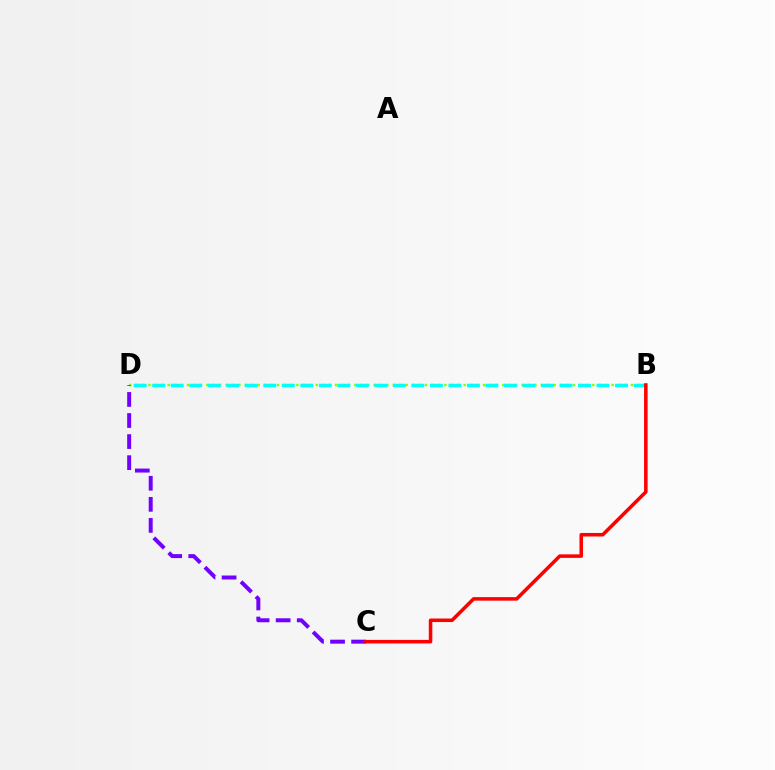{('B', 'D'): [{'color': '#84ff00', 'line_style': 'dotted', 'thickness': 1.75}, {'color': '#00fff6', 'line_style': 'dashed', 'thickness': 2.52}], ('C', 'D'): [{'color': '#7200ff', 'line_style': 'dashed', 'thickness': 2.86}], ('B', 'C'): [{'color': '#ff0000', 'line_style': 'solid', 'thickness': 2.54}]}